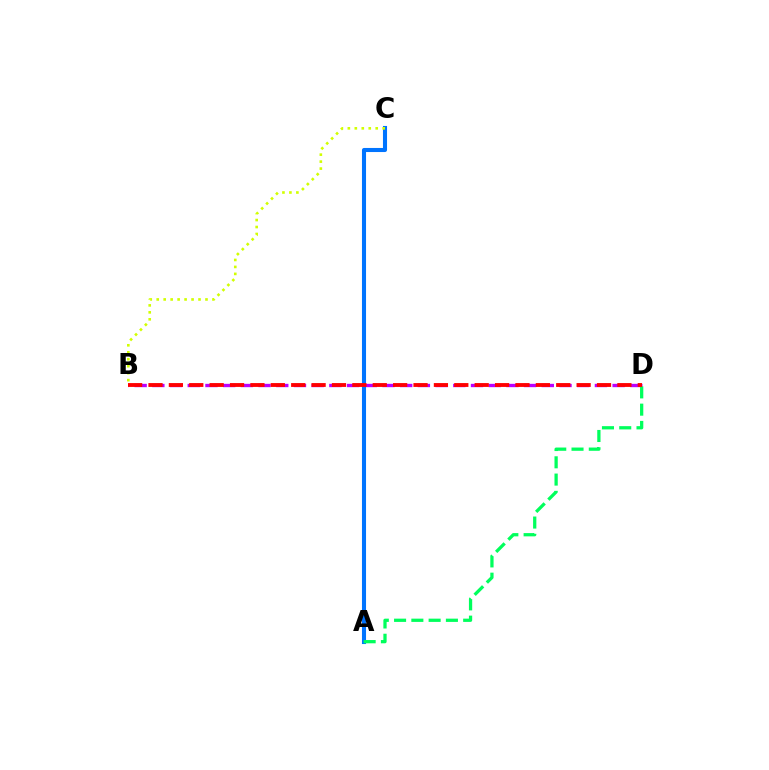{('B', 'D'): [{'color': '#b900ff', 'line_style': 'dashed', 'thickness': 2.4}, {'color': '#ff0000', 'line_style': 'dashed', 'thickness': 2.77}], ('A', 'C'): [{'color': '#0074ff', 'line_style': 'solid', 'thickness': 2.94}], ('A', 'D'): [{'color': '#00ff5c', 'line_style': 'dashed', 'thickness': 2.35}], ('B', 'C'): [{'color': '#d1ff00', 'line_style': 'dotted', 'thickness': 1.89}]}